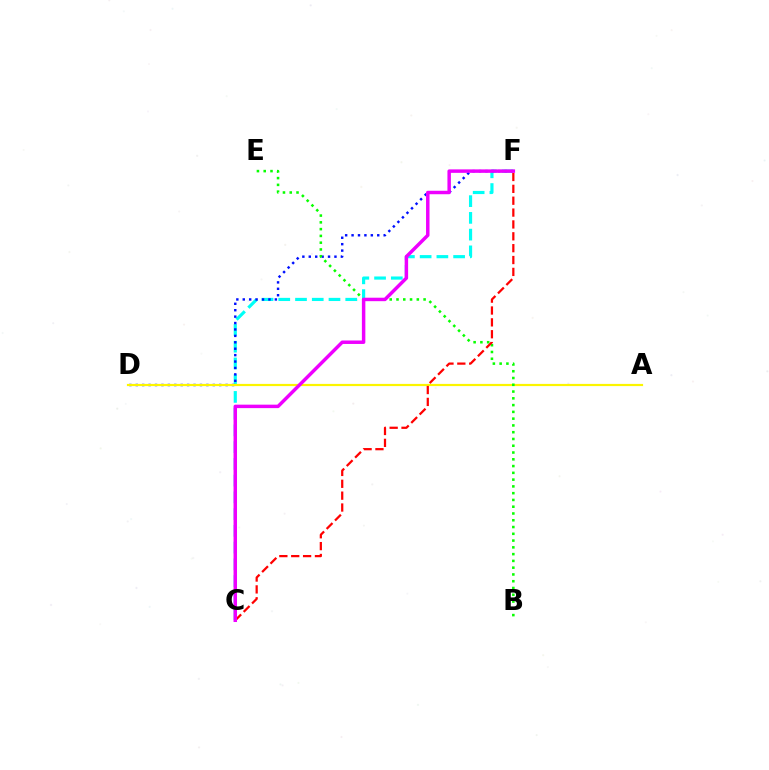{('C', 'F'): [{'color': '#00fff6', 'line_style': 'dashed', 'thickness': 2.27}, {'color': '#ff0000', 'line_style': 'dashed', 'thickness': 1.61}, {'color': '#ee00ff', 'line_style': 'solid', 'thickness': 2.5}], ('D', 'F'): [{'color': '#0010ff', 'line_style': 'dotted', 'thickness': 1.74}], ('A', 'D'): [{'color': '#fcf500', 'line_style': 'solid', 'thickness': 1.58}], ('B', 'E'): [{'color': '#08ff00', 'line_style': 'dotted', 'thickness': 1.84}]}